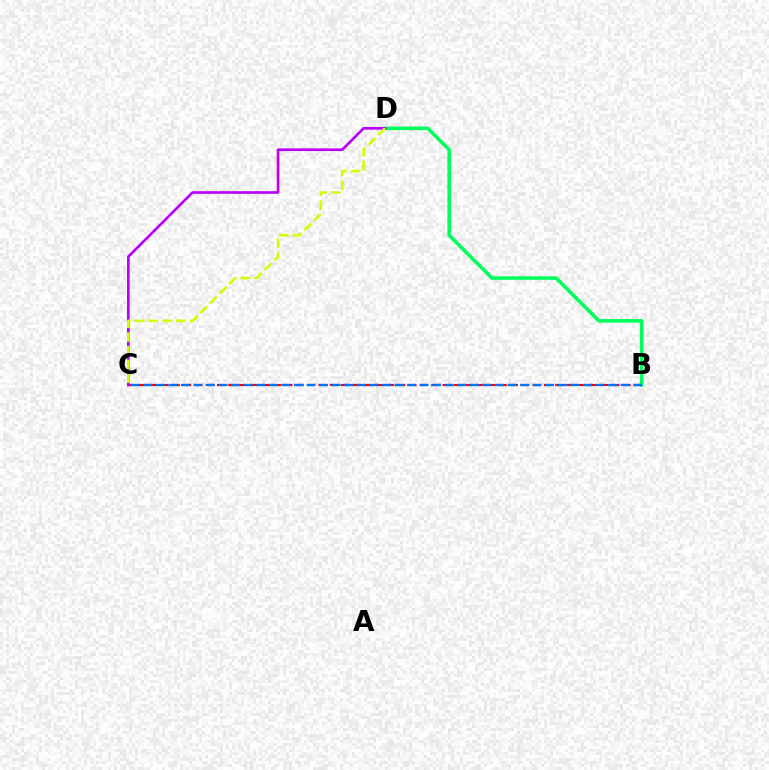{('B', 'D'): [{'color': '#00ff5c', 'line_style': 'solid', 'thickness': 2.57}], ('B', 'C'): [{'color': '#ff0000', 'line_style': 'dashed', 'thickness': 1.53}, {'color': '#0074ff', 'line_style': 'dashed', 'thickness': 1.71}], ('C', 'D'): [{'color': '#b900ff', 'line_style': 'solid', 'thickness': 1.92}, {'color': '#d1ff00', 'line_style': 'dashed', 'thickness': 1.86}]}